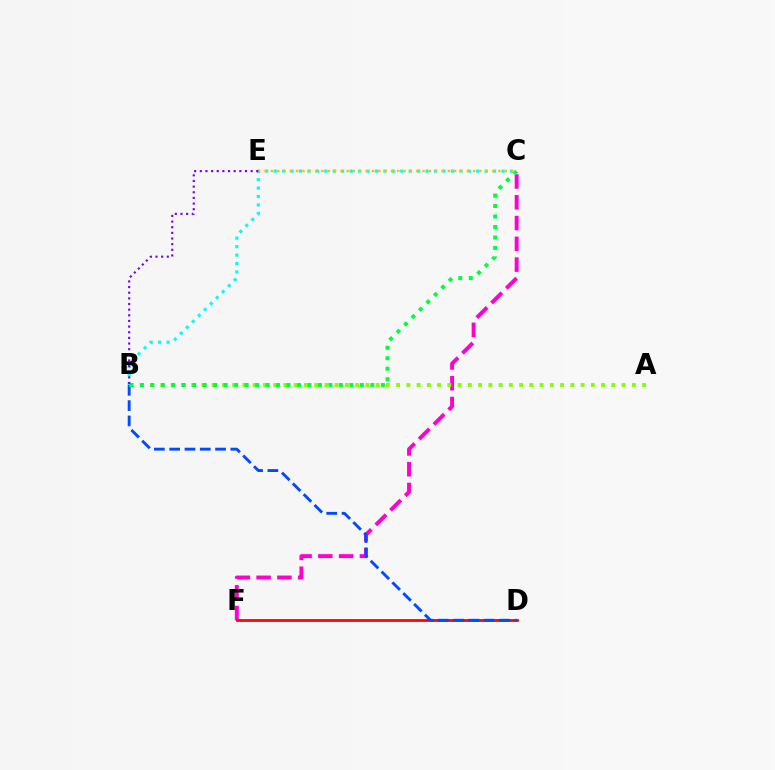{('C', 'F'): [{'color': '#ff00cf', 'line_style': 'dashed', 'thickness': 2.82}], ('D', 'F'): [{'color': '#ff0000', 'line_style': 'solid', 'thickness': 1.97}], ('B', 'C'): [{'color': '#00fff6', 'line_style': 'dotted', 'thickness': 2.29}, {'color': '#00ff39', 'line_style': 'dotted', 'thickness': 2.85}], ('C', 'E'): [{'color': '#ffbd00', 'line_style': 'dotted', 'thickness': 1.72}], ('B', 'D'): [{'color': '#004bff', 'line_style': 'dashed', 'thickness': 2.08}], ('A', 'B'): [{'color': '#84ff00', 'line_style': 'dotted', 'thickness': 2.78}], ('B', 'E'): [{'color': '#7200ff', 'line_style': 'dotted', 'thickness': 1.53}]}